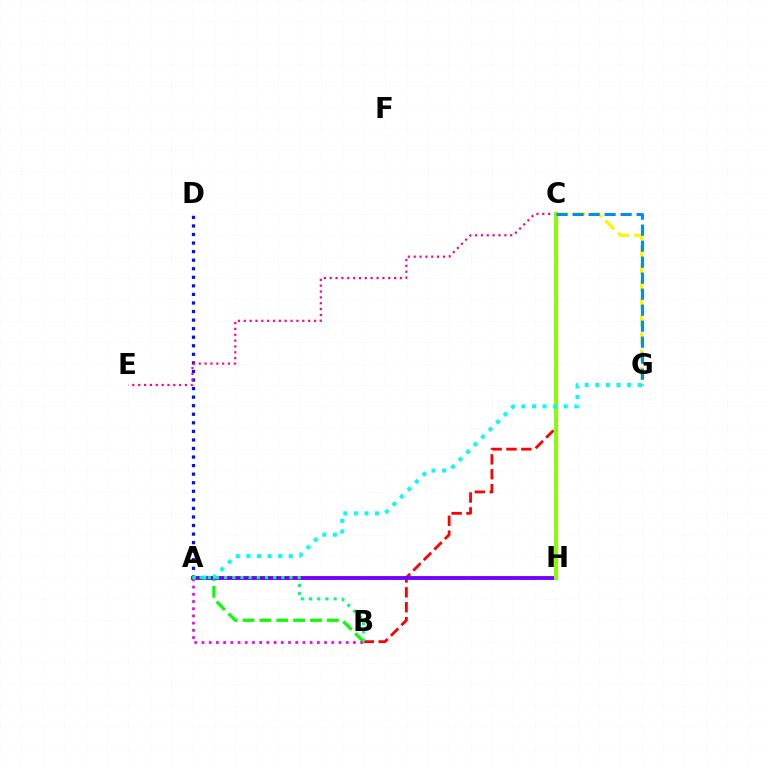{('A', 'D'): [{'color': '#0010ff', 'line_style': 'dotted', 'thickness': 2.33}], ('C', 'G'): [{'color': '#fcf500', 'line_style': 'dashed', 'thickness': 2.37}, {'color': '#008cff', 'line_style': 'dashed', 'thickness': 2.17}], ('A', 'B'): [{'color': '#08ff00', 'line_style': 'dashed', 'thickness': 2.29}, {'color': '#ee00ff', 'line_style': 'dotted', 'thickness': 1.96}, {'color': '#00ff74', 'line_style': 'dotted', 'thickness': 2.22}], ('A', 'H'): [{'color': '#ff7c00', 'line_style': 'dashed', 'thickness': 1.57}, {'color': '#7200ff', 'line_style': 'solid', 'thickness': 2.77}], ('B', 'C'): [{'color': '#ff0000', 'line_style': 'dashed', 'thickness': 2.02}], ('C', 'E'): [{'color': '#ff0094', 'line_style': 'dotted', 'thickness': 1.59}], ('C', 'H'): [{'color': '#84ff00', 'line_style': 'solid', 'thickness': 2.81}], ('A', 'G'): [{'color': '#00fff6', 'line_style': 'dotted', 'thickness': 2.88}]}